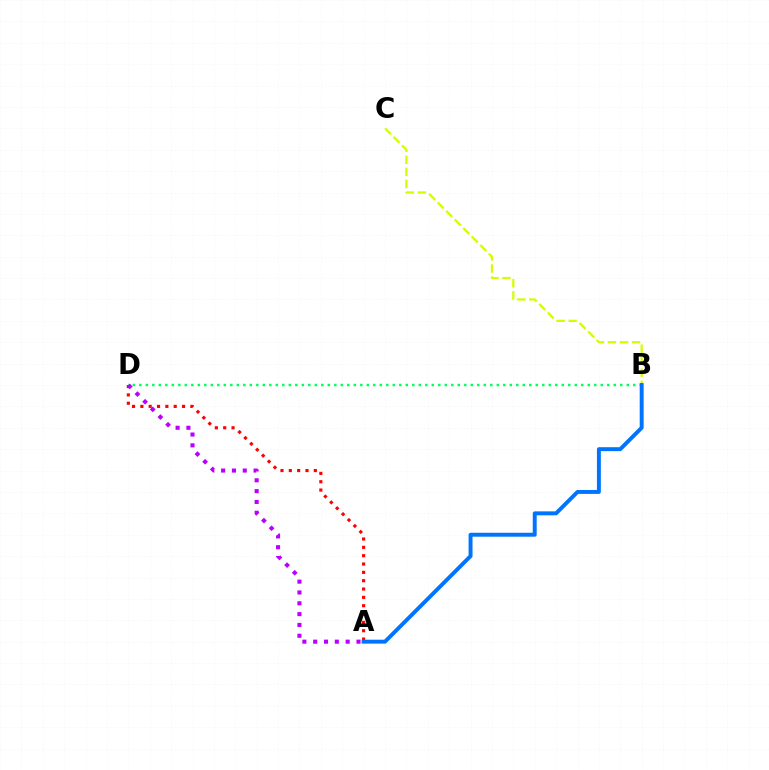{('A', 'D'): [{'color': '#ff0000', 'line_style': 'dotted', 'thickness': 2.26}, {'color': '#b900ff', 'line_style': 'dotted', 'thickness': 2.94}], ('B', 'D'): [{'color': '#00ff5c', 'line_style': 'dotted', 'thickness': 1.77}], ('B', 'C'): [{'color': '#d1ff00', 'line_style': 'dashed', 'thickness': 1.64}], ('A', 'B'): [{'color': '#0074ff', 'line_style': 'solid', 'thickness': 2.83}]}